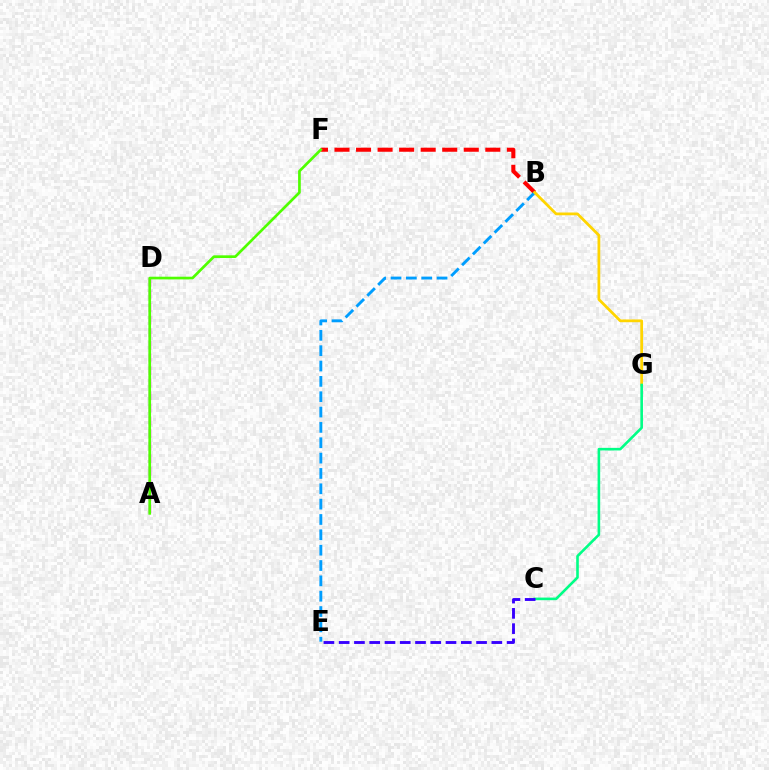{('A', 'D'): [{'color': '#ff00ed', 'line_style': 'dashed', 'thickness': 1.71}], ('B', 'F'): [{'color': '#ff0000', 'line_style': 'dashed', 'thickness': 2.93}], ('B', 'E'): [{'color': '#009eff', 'line_style': 'dashed', 'thickness': 2.08}], ('B', 'G'): [{'color': '#ffd500', 'line_style': 'solid', 'thickness': 1.99}], ('C', 'G'): [{'color': '#00ff86', 'line_style': 'solid', 'thickness': 1.88}], ('A', 'F'): [{'color': '#4fff00', 'line_style': 'solid', 'thickness': 1.93}], ('C', 'E'): [{'color': '#3700ff', 'line_style': 'dashed', 'thickness': 2.07}]}